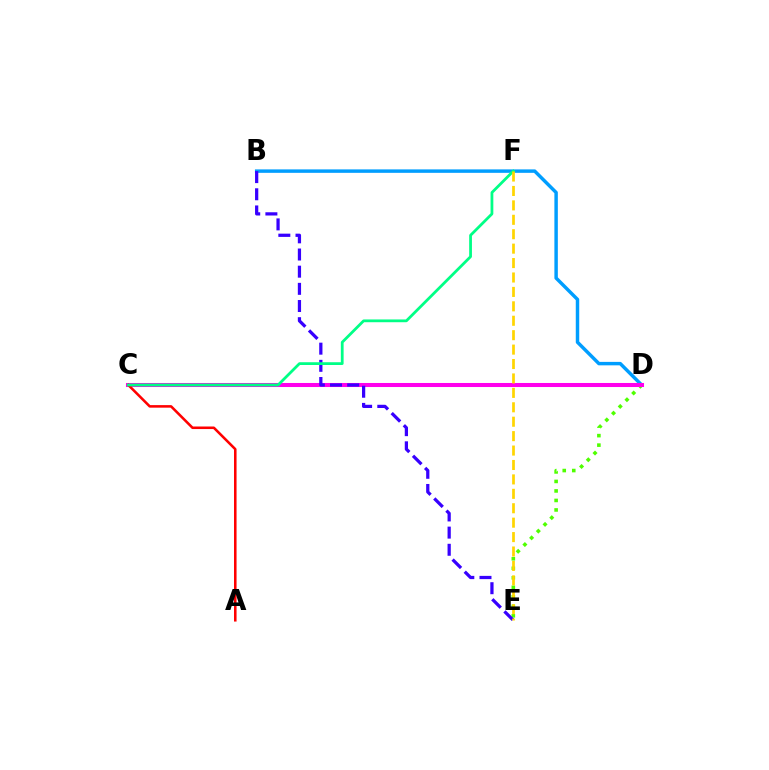{('B', 'D'): [{'color': '#009eff', 'line_style': 'solid', 'thickness': 2.48}], ('D', 'E'): [{'color': '#4fff00', 'line_style': 'dotted', 'thickness': 2.58}], ('C', 'D'): [{'color': '#ff00ed', 'line_style': 'solid', 'thickness': 2.91}], ('A', 'C'): [{'color': '#ff0000', 'line_style': 'solid', 'thickness': 1.84}], ('B', 'E'): [{'color': '#3700ff', 'line_style': 'dashed', 'thickness': 2.33}], ('C', 'F'): [{'color': '#00ff86', 'line_style': 'solid', 'thickness': 2.0}], ('E', 'F'): [{'color': '#ffd500', 'line_style': 'dashed', 'thickness': 1.96}]}